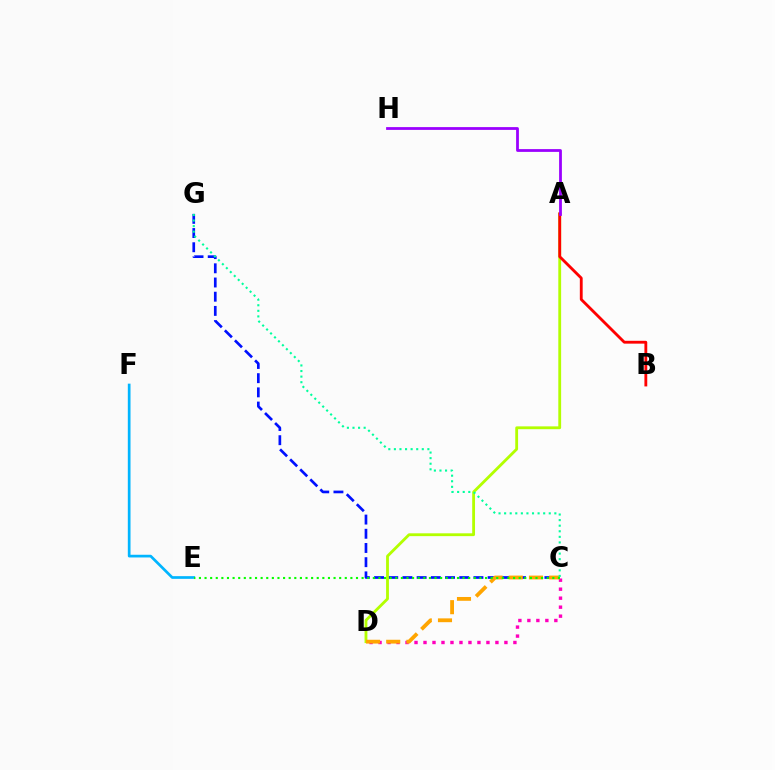{('C', 'G'): [{'color': '#0010ff', 'line_style': 'dashed', 'thickness': 1.93}, {'color': '#00ff9d', 'line_style': 'dotted', 'thickness': 1.52}], ('A', 'D'): [{'color': '#b3ff00', 'line_style': 'solid', 'thickness': 2.03}], ('A', 'B'): [{'color': '#ff0000', 'line_style': 'solid', 'thickness': 2.04}], ('E', 'F'): [{'color': '#00b5ff', 'line_style': 'solid', 'thickness': 1.94}], ('C', 'D'): [{'color': '#ff00bd', 'line_style': 'dotted', 'thickness': 2.44}, {'color': '#ffa500', 'line_style': 'dashed', 'thickness': 2.74}], ('C', 'E'): [{'color': '#08ff00', 'line_style': 'dotted', 'thickness': 1.52}], ('A', 'H'): [{'color': '#9b00ff', 'line_style': 'solid', 'thickness': 2.0}]}